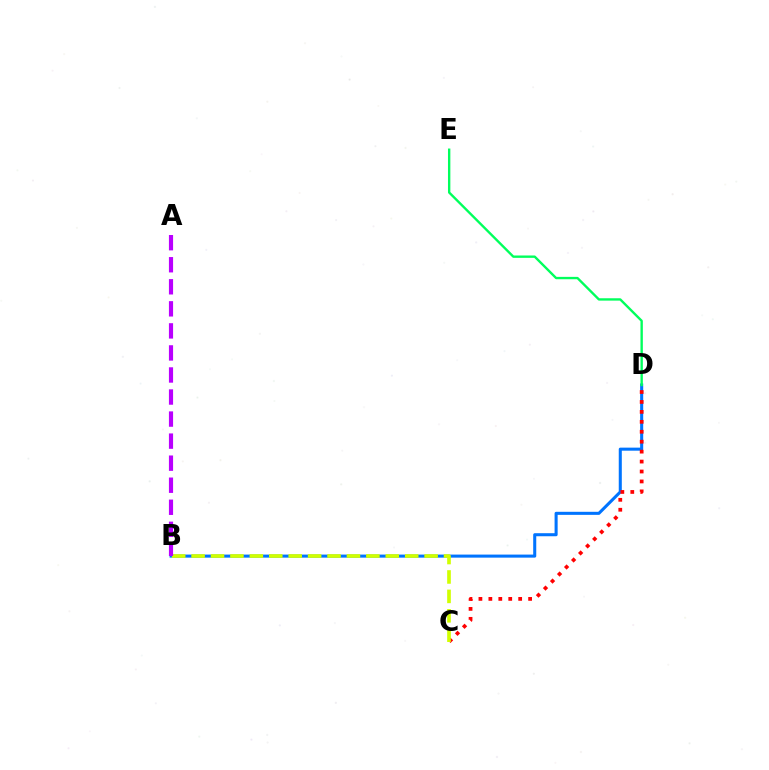{('B', 'D'): [{'color': '#0074ff', 'line_style': 'solid', 'thickness': 2.2}], ('C', 'D'): [{'color': '#ff0000', 'line_style': 'dotted', 'thickness': 2.7}], ('B', 'C'): [{'color': '#d1ff00', 'line_style': 'dashed', 'thickness': 2.64}], ('A', 'B'): [{'color': '#b900ff', 'line_style': 'dashed', 'thickness': 3.0}], ('D', 'E'): [{'color': '#00ff5c', 'line_style': 'solid', 'thickness': 1.71}]}